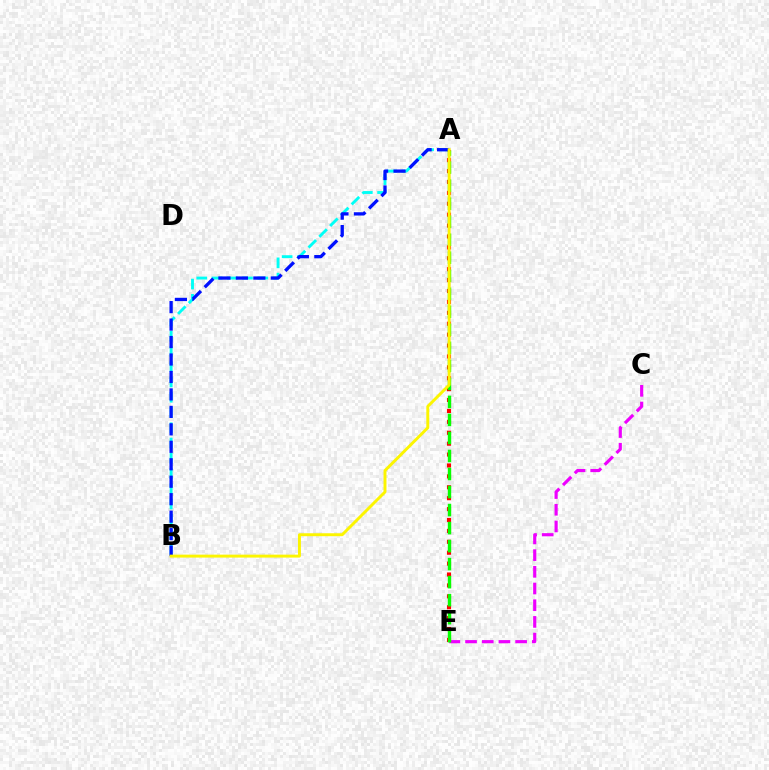{('A', 'B'): [{'color': '#00fff6', 'line_style': 'dashed', 'thickness': 2.07}, {'color': '#0010ff', 'line_style': 'dashed', 'thickness': 2.37}, {'color': '#fcf500', 'line_style': 'solid', 'thickness': 2.11}], ('C', 'E'): [{'color': '#ee00ff', 'line_style': 'dashed', 'thickness': 2.27}], ('A', 'E'): [{'color': '#ff0000', 'line_style': 'dotted', 'thickness': 2.96}, {'color': '#08ff00', 'line_style': 'dashed', 'thickness': 2.45}]}